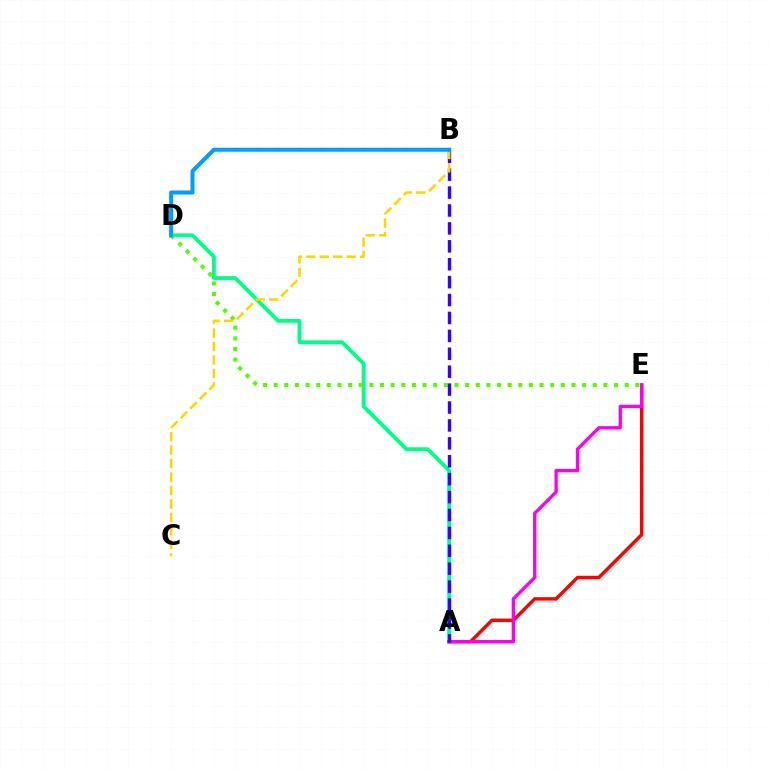{('A', 'D'): [{'color': '#00ff86', 'line_style': 'solid', 'thickness': 2.76}], ('D', 'E'): [{'color': '#4fff00', 'line_style': 'dotted', 'thickness': 2.89}], ('A', 'E'): [{'color': '#ff0000', 'line_style': 'solid', 'thickness': 2.47}, {'color': '#ff00ed', 'line_style': 'solid', 'thickness': 2.38}], ('A', 'B'): [{'color': '#3700ff', 'line_style': 'dashed', 'thickness': 2.43}], ('B', 'C'): [{'color': '#ffd500', 'line_style': 'dashed', 'thickness': 1.83}], ('B', 'D'): [{'color': '#009eff', 'line_style': 'solid', 'thickness': 2.9}]}